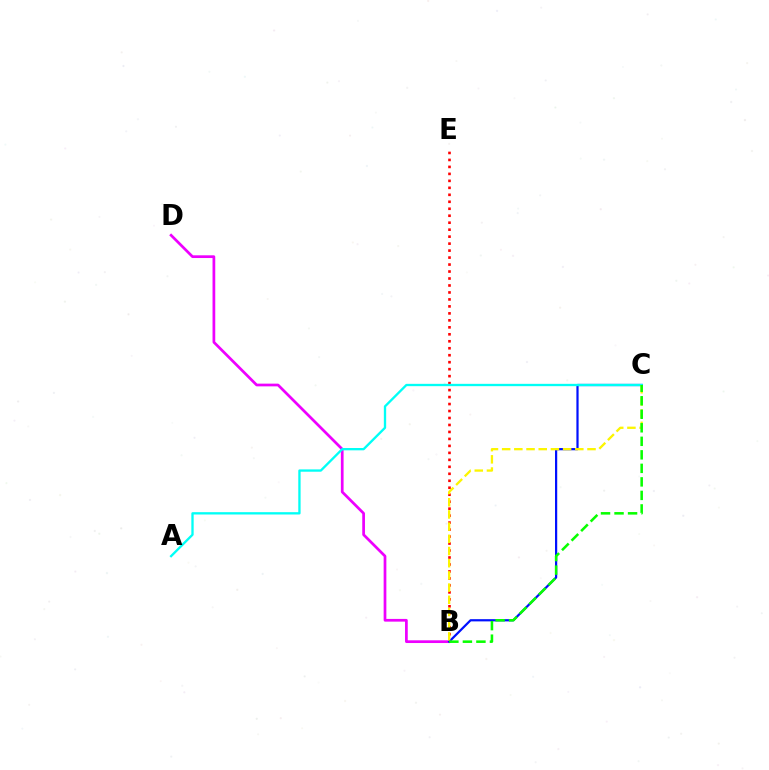{('B', 'E'): [{'color': '#ff0000', 'line_style': 'dotted', 'thickness': 1.89}], ('B', 'D'): [{'color': '#ee00ff', 'line_style': 'solid', 'thickness': 1.96}], ('B', 'C'): [{'color': '#0010ff', 'line_style': 'solid', 'thickness': 1.6}, {'color': '#fcf500', 'line_style': 'dashed', 'thickness': 1.66}, {'color': '#08ff00', 'line_style': 'dashed', 'thickness': 1.84}], ('A', 'C'): [{'color': '#00fff6', 'line_style': 'solid', 'thickness': 1.67}]}